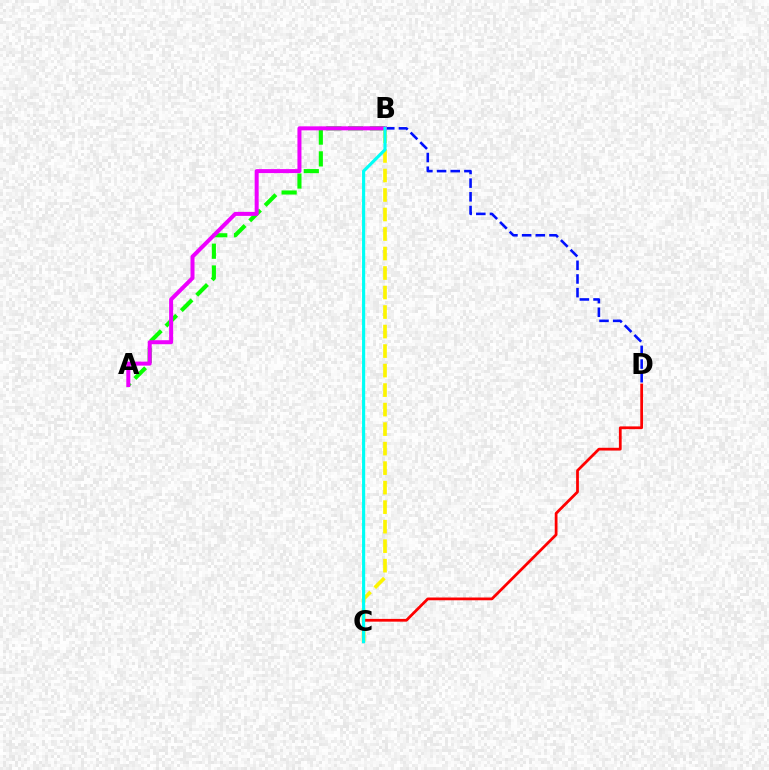{('B', 'D'): [{'color': '#0010ff', 'line_style': 'dashed', 'thickness': 1.86}], ('A', 'B'): [{'color': '#08ff00', 'line_style': 'dashed', 'thickness': 2.96}, {'color': '#ee00ff', 'line_style': 'solid', 'thickness': 2.88}], ('B', 'C'): [{'color': '#fcf500', 'line_style': 'dashed', 'thickness': 2.65}, {'color': '#00fff6', 'line_style': 'solid', 'thickness': 2.27}], ('C', 'D'): [{'color': '#ff0000', 'line_style': 'solid', 'thickness': 1.99}]}